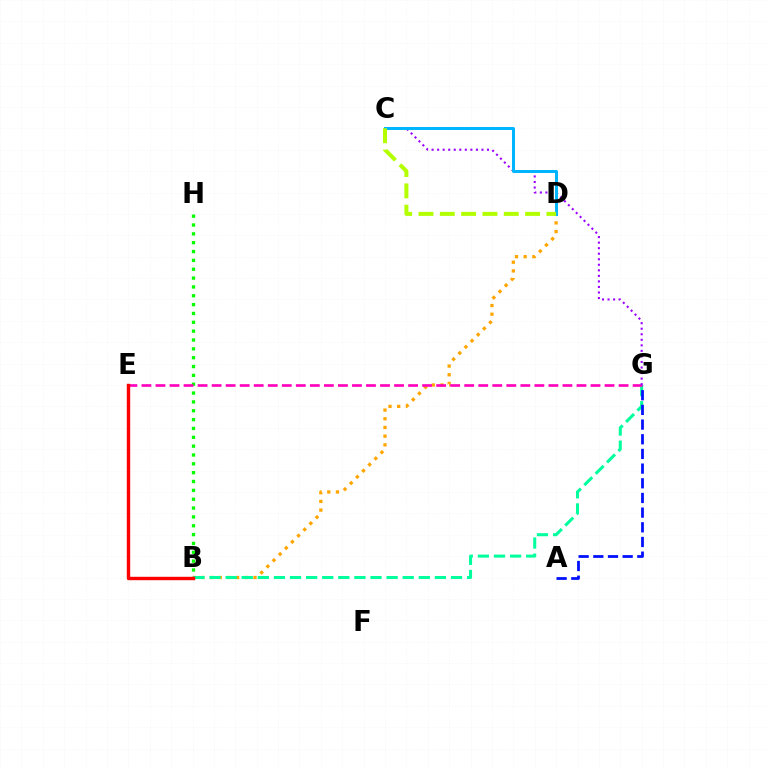{('B', 'H'): [{'color': '#08ff00', 'line_style': 'dotted', 'thickness': 2.4}], ('B', 'D'): [{'color': '#ffa500', 'line_style': 'dotted', 'thickness': 2.36}], ('B', 'G'): [{'color': '#00ff9d', 'line_style': 'dashed', 'thickness': 2.19}], ('A', 'G'): [{'color': '#0010ff', 'line_style': 'dashed', 'thickness': 1.99}], ('E', 'G'): [{'color': '#ff00bd', 'line_style': 'dashed', 'thickness': 1.91}], ('B', 'E'): [{'color': '#ff0000', 'line_style': 'solid', 'thickness': 2.45}], ('C', 'G'): [{'color': '#9b00ff', 'line_style': 'dotted', 'thickness': 1.51}], ('C', 'D'): [{'color': '#00b5ff', 'line_style': 'solid', 'thickness': 2.16}, {'color': '#b3ff00', 'line_style': 'dashed', 'thickness': 2.9}]}